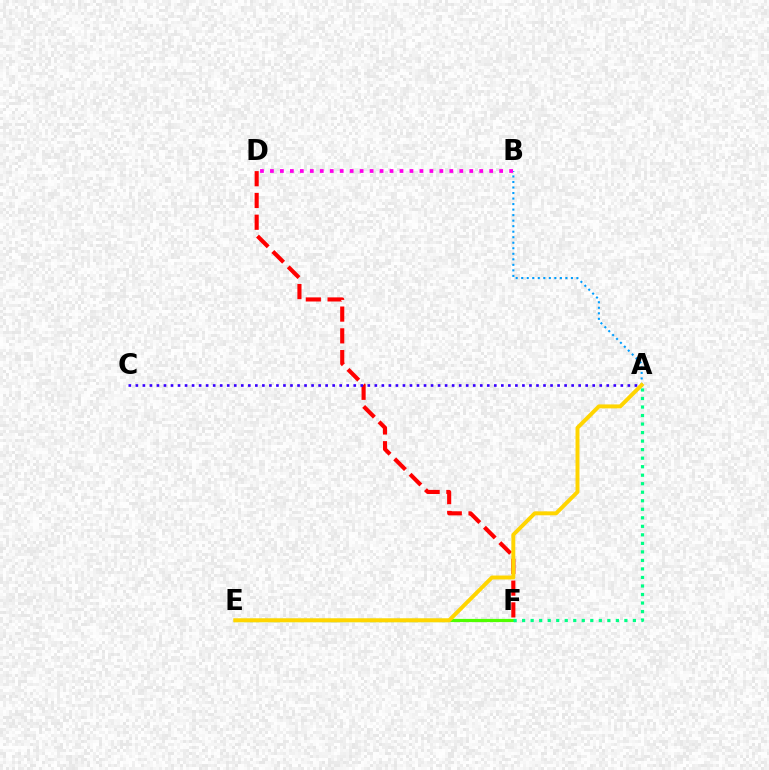{('D', 'F'): [{'color': '#ff0000', 'line_style': 'dashed', 'thickness': 2.96}], ('A', 'B'): [{'color': '#009eff', 'line_style': 'dotted', 'thickness': 1.5}], ('E', 'F'): [{'color': '#4fff00', 'line_style': 'solid', 'thickness': 2.3}], ('A', 'F'): [{'color': '#00ff86', 'line_style': 'dotted', 'thickness': 2.32}], ('A', 'C'): [{'color': '#3700ff', 'line_style': 'dotted', 'thickness': 1.91}], ('A', 'E'): [{'color': '#ffd500', 'line_style': 'solid', 'thickness': 2.83}], ('B', 'D'): [{'color': '#ff00ed', 'line_style': 'dotted', 'thickness': 2.71}]}